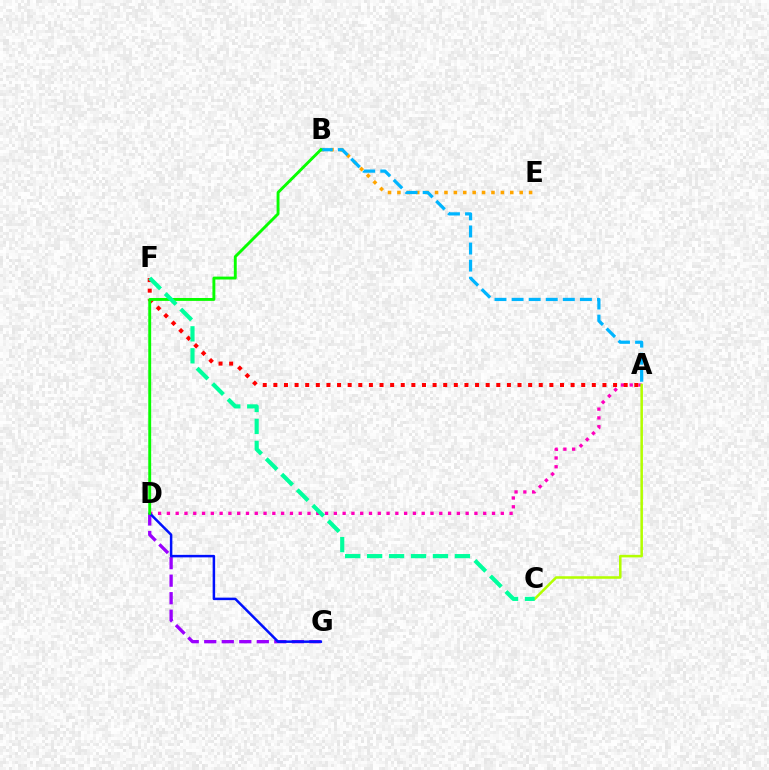{('B', 'E'): [{'color': '#ffa500', 'line_style': 'dotted', 'thickness': 2.56}], ('D', 'G'): [{'color': '#9b00ff', 'line_style': 'dashed', 'thickness': 2.38}, {'color': '#0010ff', 'line_style': 'solid', 'thickness': 1.8}], ('A', 'D'): [{'color': '#ff00bd', 'line_style': 'dotted', 'thickness': 2.39}], ('A', 'B'): [{'color': '#00b5ff', 'line_style': 'dashed', 'thickness': 2.32}], ('A', 'F'): [{'color': '#ff0000', 'line_style': 'dotted', 'thickness': 2.88}], ('A', 'C'): [{'color': '#b3ff00', 'line_style': 'solid', 'thickness': 1.83}], ('B', 'D'): [{'color': '#08ff00', 'line_style': 'solid', 'thickness': 2.09}], ('C', 'F'): [{'color': '#00ff9d', 'line_style': 'dashed', 'thickness': 2.98}]}